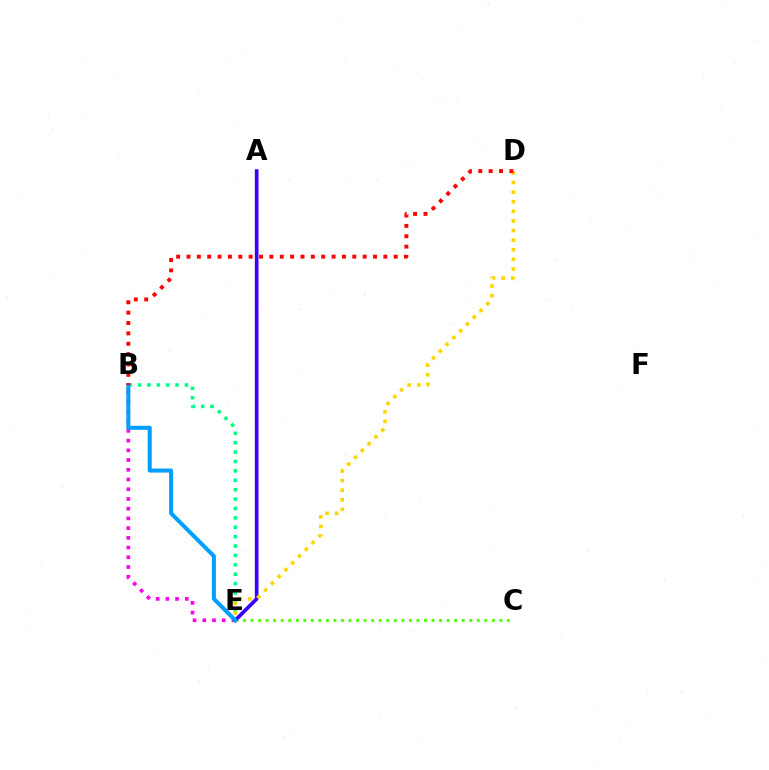{('C', 'E'): [{'color': '#4fff00', 'line_style': 'dotted', 'thickness': 2.05}], ('B', 'E'): [{'color': '#ff00ed', 'line_style': 'dotted', 'thickness': 2.64}, {'color': '#00ff86', 'line_style': 'dotted', 'thickness': 2.55}, {'color': '#009eff', 'line_style': 'solid', 'thickness': 2.89}], ('A', 'E'): [{'color': '#3700ff', 'line_style': 'solid', 'thickness': 2.65}], ('D', 'E'): [{'color': '#ffd500', 'line_style': 'dotted', 'thickness': 2.61}], ('B', 'D'): [{'color': '#ff0000', 'line_style': 'dotted', 'thickness': 2.82}]}